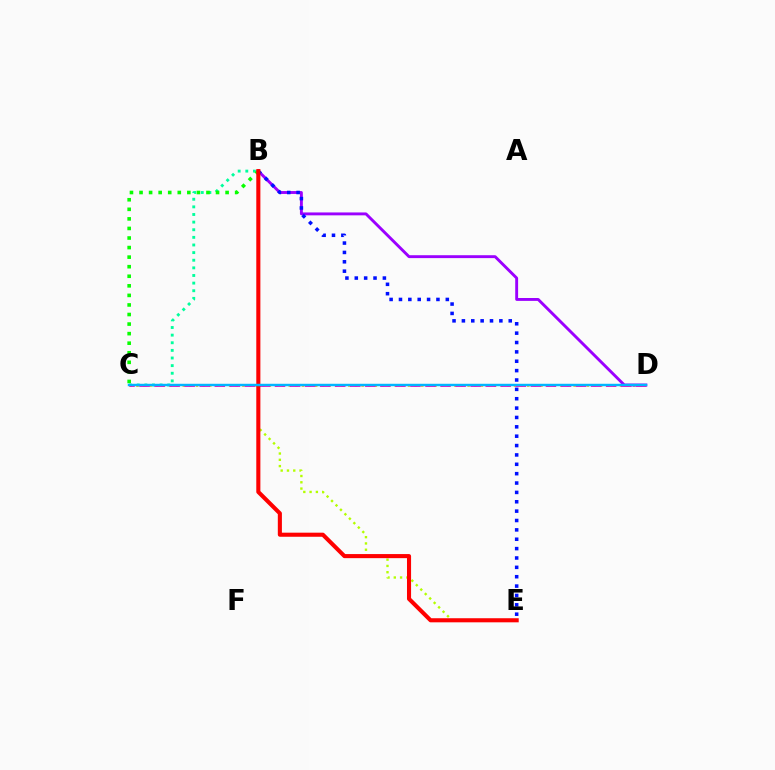{('B', 'C'): [{'color': '#00ff9d', 'line_style': 'dotted', 'thickness': 2.07}, {'color': '#08ff00', 'line_style': 'dotted', 'thickness': 2.6}], ('C', 'D'): [{'color': '#ffa500', 'line_style': 'dotted', 'thickness': 1.8}, {'color': '#ff00bd', 'line_style': 'dashed', 'thickness': 2.04}, {'color': '#00b5ff', 'line_style': 'solid', 'thickness': 1.76}], ('B', 'D'): [{'color': '#9b00ff', 'line_style': 'solid', 'thickness': 2.08}], ('B', 'E'): [{'color': '#b3ff00', 'line_style': 'dotted', 'thickness': 1.71}, {'color': '#0010ff', 'line_style': 'dotted', 'thickness': 2.55}, {'color': '#ff0000', 'line_style': 'solid', 'thickness': 2.94}]}